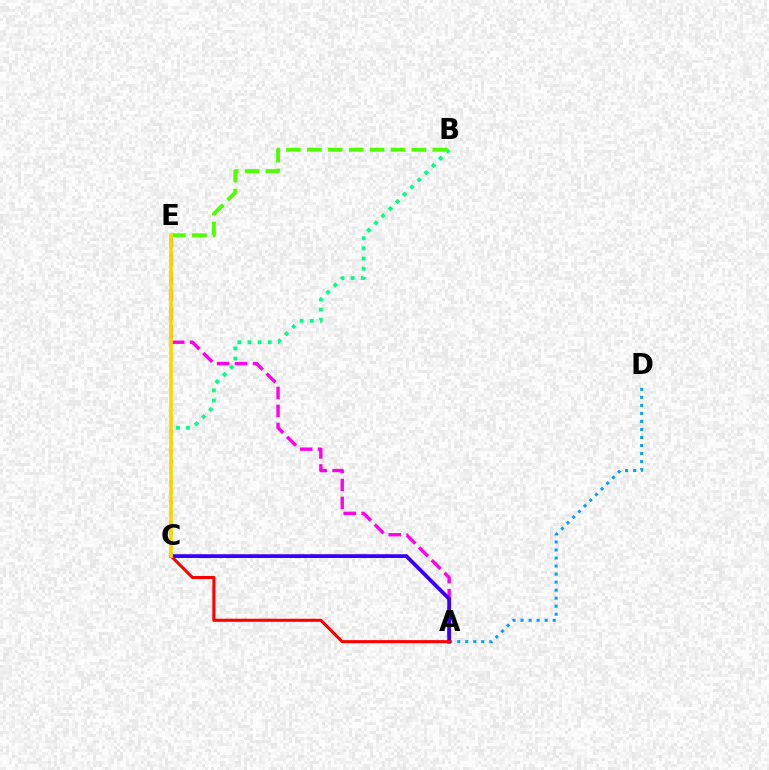{('B', 'C'): [{'color': '#00ff86', 'line_style': 'dotted', 'thickness': 2.76}], ('A', 'E'): [{'color': '#ff00ed', 'line_style': 'dashed', 'thickness': 2.44}], ('A', 'D'): [{'color': '#009eff', 'line_style': 'dotted', 'thickness': 2.18}], ('A', 'C'): [{'color': '#3700ff', 'line_style': 'solid', 'thickness': 2.73}, {'color': '#ff0000', 'line_style': 'solid', 'thickness': 2.23}], ('B', 'E'): [{'color': '#4fff00', 'line_style': 'dashed', 'thickness': 2.84}], ('C', 'E'): [{'color': '#ffd500', 'line_style': 'solid', 'thickness': 2.65}]}